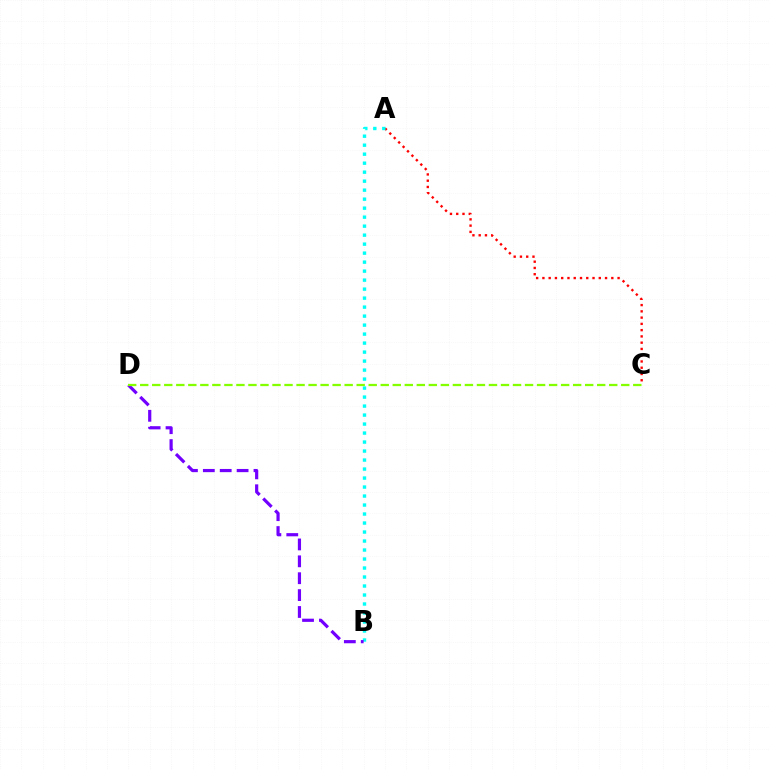{('A', 'C'): [{'color': '#ff0000', 'line_style': 'dotted', 'thickness': 1.7}], ('A', 'B'): [{'color': '#00fff6', 'line_style': 'dotted', 'thickness': 2.44}], ('B', 'D'): [{'color': '#7200ff', 'line_style': 'dashed', 'thickness': 2.29}], ('C', 'D'): [{'color': '#84ff00', 'line_style': 'dashed', 'thickness': 1.63}]}